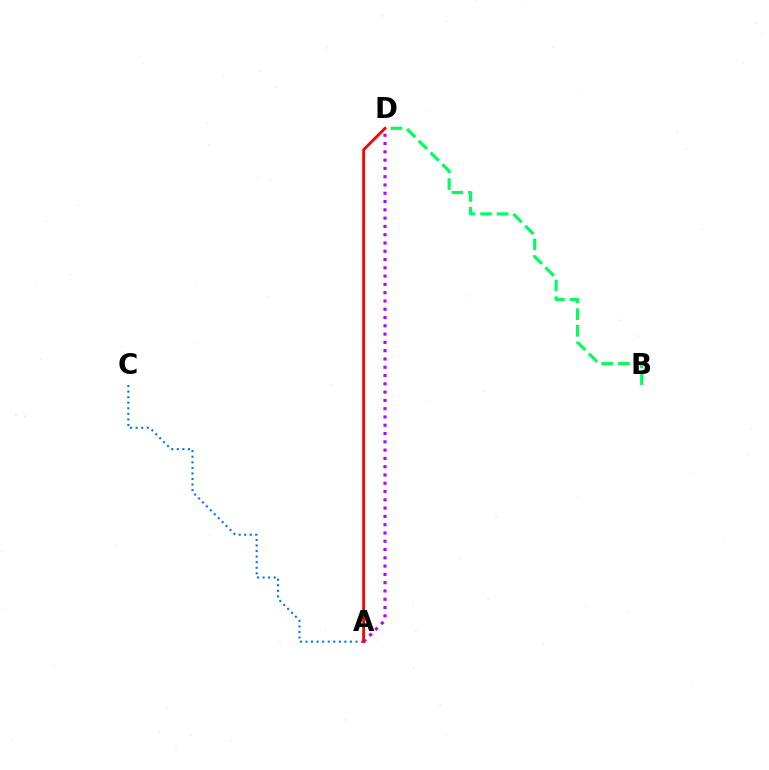{('A', 'C'): [{'color': '#0074ff', 'line_style': 'dotted', 'thickness': 1.51}], ('A', 'D'): [{'color': '#b900ff', 'line_style': 'dotted', 'thickness': 2.25}, {'color': '#d1ff00', 'line_style': 'dotted', 'thickness': 1.88}, {'color': '#ff0000', 'line_style': 'solid', 'thickness': 2.01}], ('B', 'D'): [{'color': '#00ff5c', 'line_style': 'dashed', 'thickness': 2.26}]}